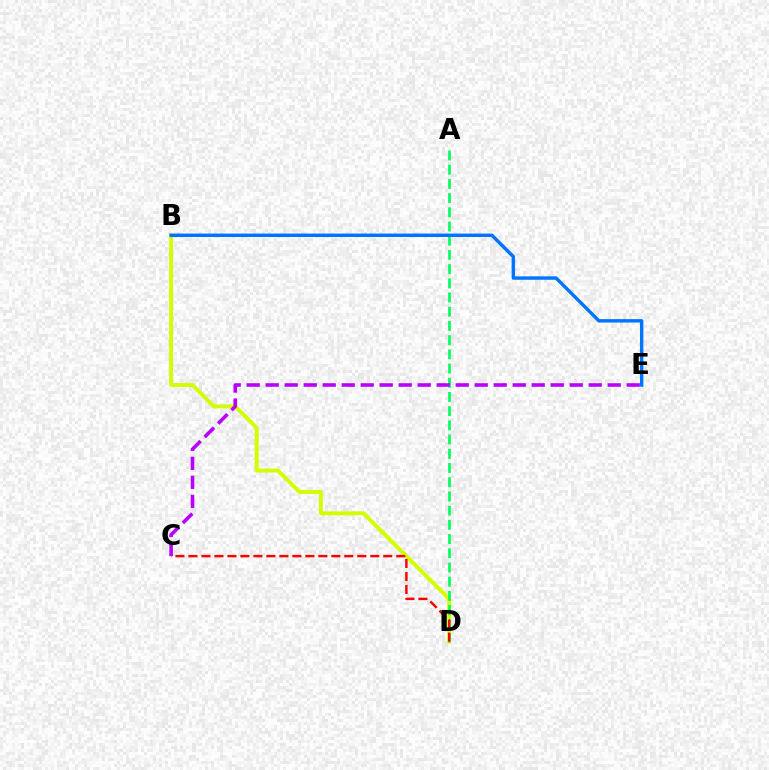{('B', 'D'): [{'color': '#d1ff00', 'line_style': 'solid', 'thickness': 2.83}], ('A', 'D'): [{'color': '#00ff5c', 'line_style': 'dashed', 'thickness': 1.93}], ('C', 'D'): [{'color': '#ff0000', 'line_style': 'dashed', 'thickness': 1.76}], ('C', 'E'): [{'color': '#b900ff', 'line_style': 'dashed', 'thickness': 2.58}], ('B', 'E'): [{'color': '#0074ff', 'line_style': 'solid', 'thickness': 2.46}]}